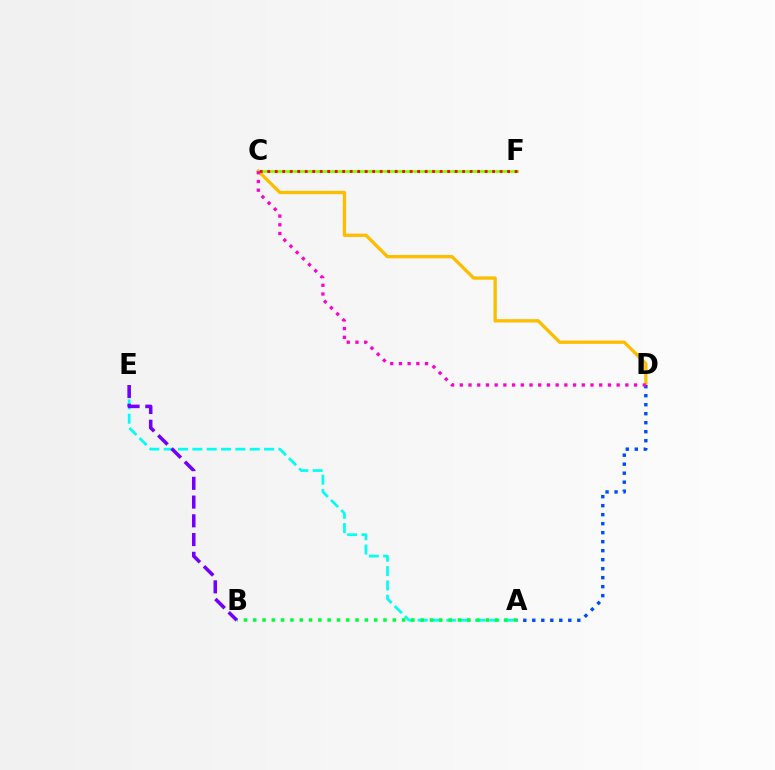{('A', 'E'): [{'color': '#00fff6', 'line_style': 'dashed', 'thickness': 1.95}], ('C', 'D'): [{'color': '#ffbd00', 'line_style': 'solid', 'thickness': 2.38}, {'color': '#ff00cf', 'line_style': 'dotted', 'thickness': 2.37}], ('C', 'F'): [{'color': '#84ff00', 'line_style': 'solid', 'thickness': 2.01}, {'color': '#ff0000', 'line_style': 'dotted', 'thickness': 2.04}], ('A', 'D'): [{'color': '#004bff', 'line_style': 'dotted', 'thickness': 2.45}], ('A', 'B'): [{'color': '#00ff39', 'line_style': 'dotted', 'thickness': 2.53}], ('B', 'E'): [{'color': '#7200ff', 'line_style': 'dashed', 'thickness': 2.55}]}